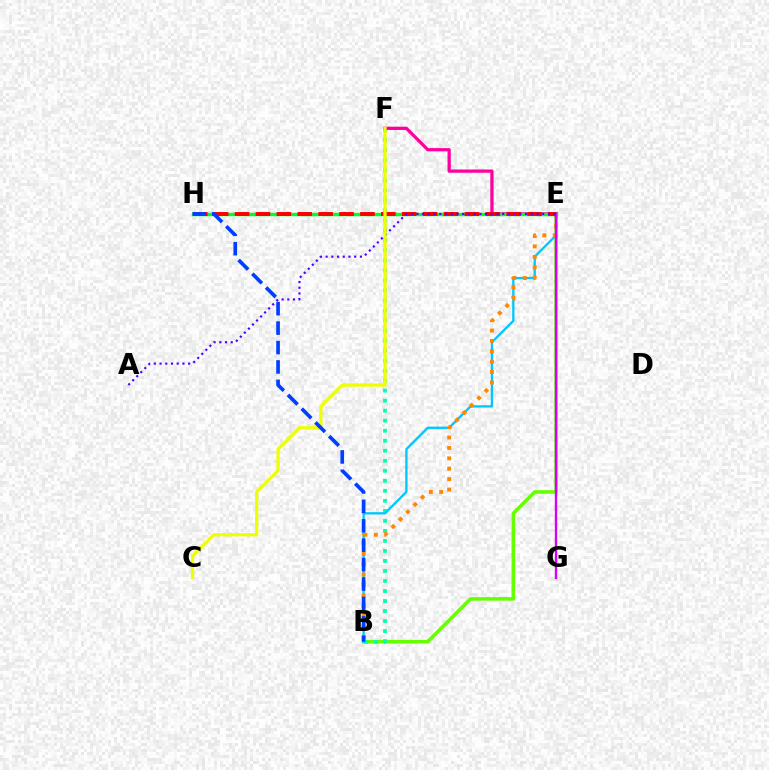{('B', 'E'): [{'color': '#66ff00', 'line_style': 'solid', 'thickness': 2.54}, {'color': '#00c7ff', 'line_style': 'solid', 'thickness': 1.68}, {'color': '#ff8800', 'line_style': 'dotted', 'thickness': 2.82}], ('B', 'F'): [{'color': '#00ffaf', 'line_style': 'dotted', 'thickness': 2.72}], ('E', 'F'): [{'color': '#ff00a0', 'line_style': 'solid', 'thickness': 2.34}], ('E', 'H'): [{'color': '#00ff27', 'line_style': 'solid', 'thickness': 2.45}, {'color': '#ff0000', 'line_style': 'dashed', 'thickness': 2.84}], ('E', 'G'): [{'color': '#d600ff', 'line_style': 'solid', 'thickness': 1.69}], ('A', 'E'): [{'color': '#4f00ff', 'line_style': 'dotted', 'thickness': 1.55}], ('C', 'F'): [{'color': '#eeff00', 'line_style': 'solid', 'thickness': 2.35}], ('B', 'H'): [{'color': '#003fff', 'line_style': 'dashed', 'thickness': 2.64}]}